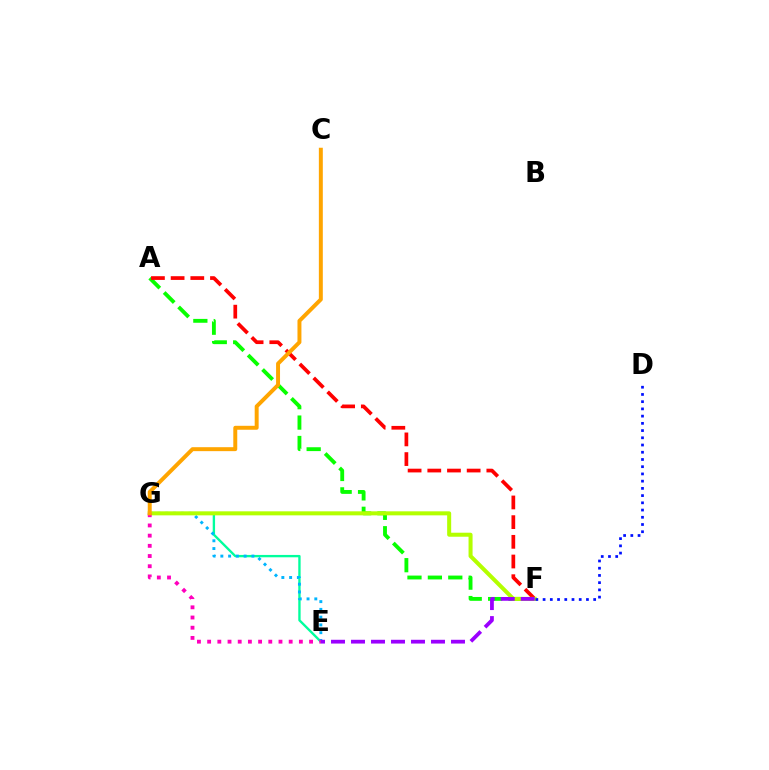{('E', 'G'): [{'color': '#00ff9d', 'line_style': 'solid', 'thickness': 1.69}, {'color': '#00b5ff', 'line_style': 'dotted', 'thickness': 2.11}, {'color': '#ff00bd', 'line_style': 'dotted', 'thickness': 2.77}], ('A', 'F'): [{'color': '#08ff00', 'line_style': 'dashed', 'thickness': 2.77}, {'color': '#ff0000', 'line_style': 'dashed', 'thickness': 2.67}], ('F', 'G'): [{'color': '#b3ff00', 'line_style': 'solid', 'thickness': 2.89}], ('E', 'F'): [{'color': '#9b00ff', 'line_style': 'dashed', 'thickness': 2.72}], ('D', 'F'): [{'color': '#0010ff', 'line_style': 'dotted', 'thickness': 1.96}], ('C', 'G'): [{'color': '#ffa500', 'line_style': 'solid', 'thickness': 2.85}]}